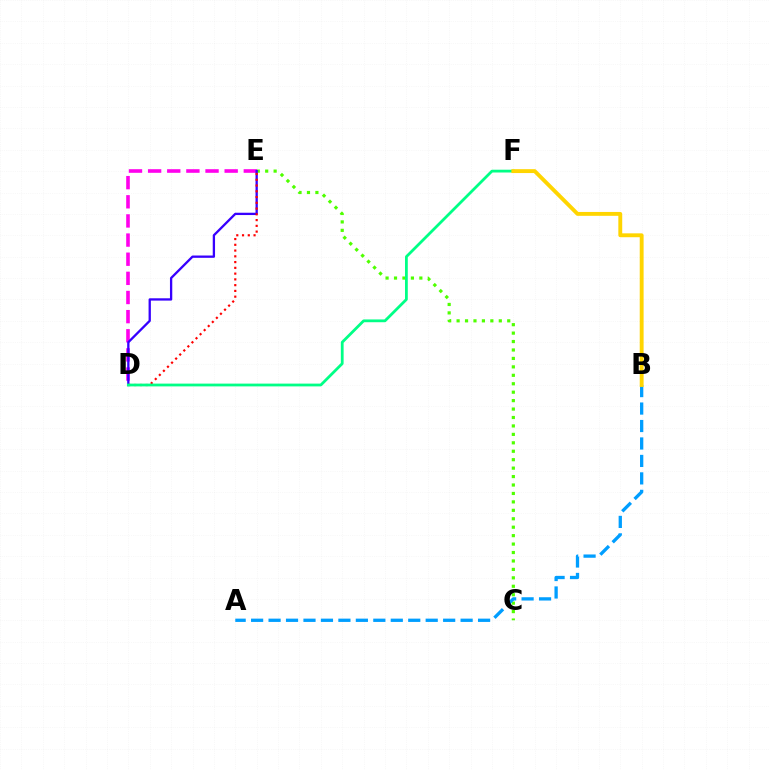{('C', 'E'): [{'color': '#4fff00', 'line_style': 'dotted', 'thickness': 2.29}], ('D', 'E'): [{'color': '#ff00ed', 'line_style': 'dashed', 'thickness': 2.6}, {'color': '#3700ff', 'line_style': 'solid', 'thickness': 1.66}, {'color': '#ff0000', 'line_style': 'dotted', 'thickness': 1.57}], ('D', 'F'): [{'color': '#00ff86', 'line_style': 'solid', 'thickness': 2.0}], ('A', 'B'): [{'color': '#009eff', 'line_style': 'dashed', 'thickness': 2.37}], ('B', 'F'): [{'color': '#ffd500', 'line_style': 'solid', 'thickness': 2.79}]}